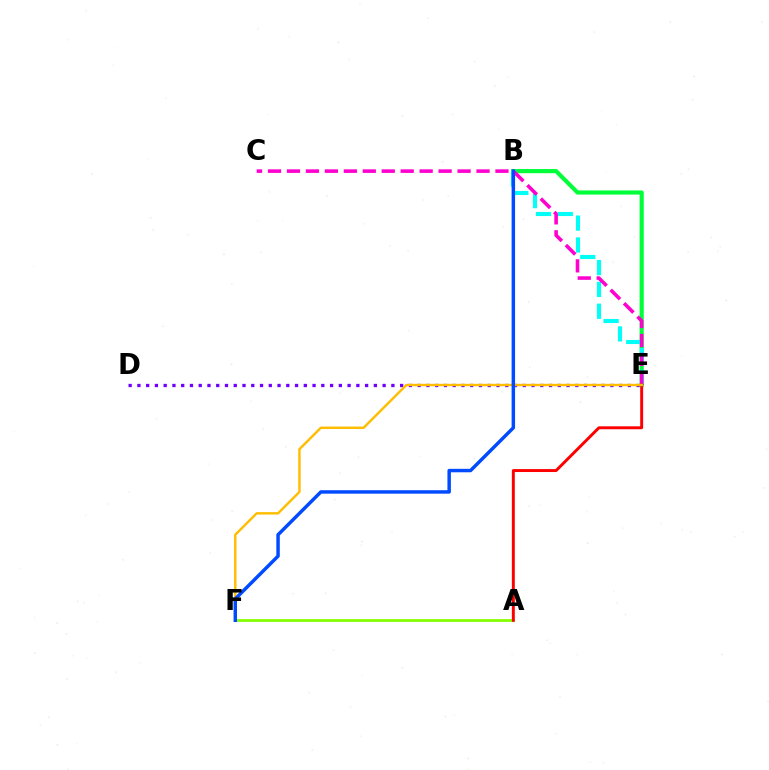{('B', 'E'): [{'color': '#00ff39', 'line_style': 'solid', 'thickness': 2.99}, {'color': '#00fff6', 'line_style': 'dashed', 'thickness': 2.97}], ('D', 'E'): [{'color': '#7200ff', 'line_style': 'dotted', 'thickness': 2.38}], ('A', 'F'): [{'color': '#84ff00', 'line_style': 'solid', 'thickness': 1.99}], ('C', 'E'): [{'color': '#ff00cf', 'line_style': 'dashed', 'thickness': 2.57}], ('A', 'E'): [{'color': '#ff0000', 'line_style': 'solid', 'thickness': 2.12}], ('E', 'F'): [{'color': '#ffbd00', 'line_style': 'solid', 'thickness': 1.74}], ('B', 'F'): [{'color': '#004bff', 'line_style': 'solid', 'thickness': 2.49}]}